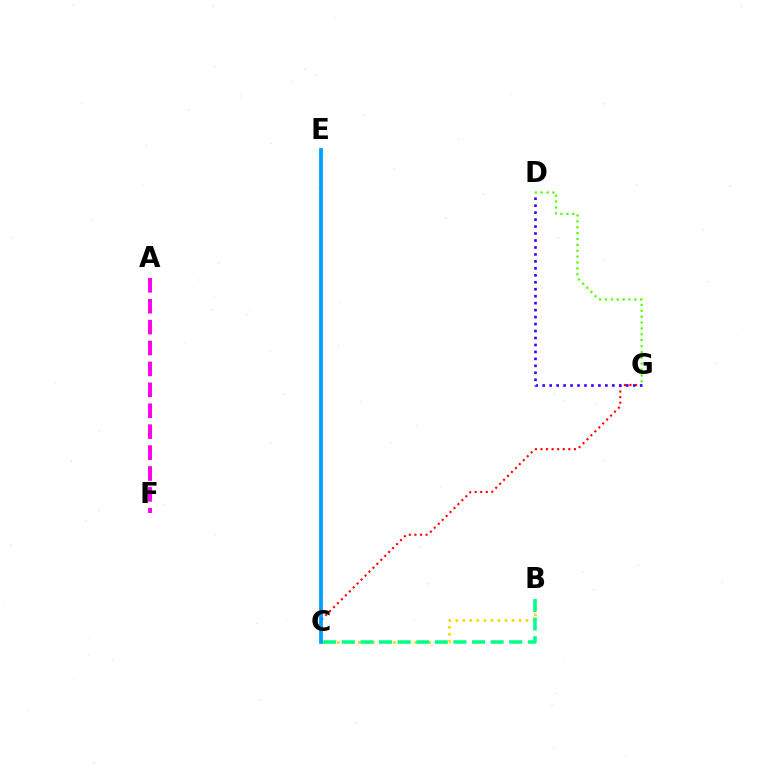{('A', 'F'): [{'color': '#ff00ed', 'line_style': 'dashed', 'thickness': 2.84}], ('B', 'C'): [{'color': '#ffd500', 'line_style': 'dotted', 'thickness': 1.91}, {'color': '#00ff86', 'line_style': 'dashed', 'thickness': 2.53}], ('C', 'G'): [{'color': '#ff0000', 'line_style': 'dotted', 'thickness': 1.51}], ('D', 'G'): [{'color': '#4fff00', 'line_style': 'dotted', 'thickness': 1.6}, {'color': '#3700ff', 'line_style': 'dotted', 'thickness': 1.89}], ('C', 'E'): [{'color': '#009eff', 'line_style': 'solid', 'thickness': 2.71}]}